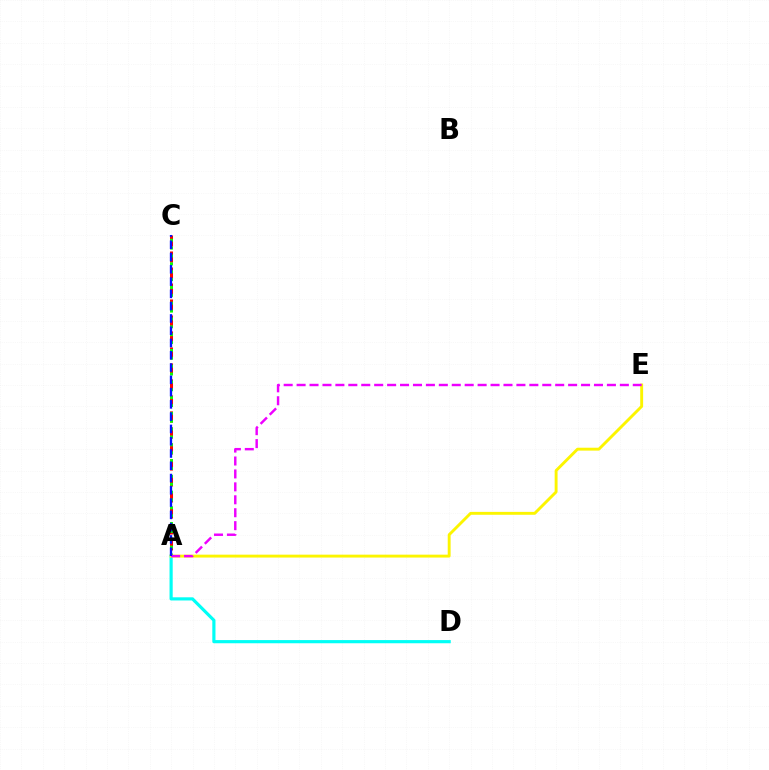{('A', 'C'): [{'color': '#ff0000', 'line_style': 'dashed', 'thickness': 2.17}, {'color': '#08ff00', 'line_style': 'dotted', 'thickness': 2.14}, {'color': '#0010ff', 'line_style': 'dashed', 'thickness': 1.67}], ('A', 'D'): [{'color': '#00fff6', 'line_style': 'solid', 'thickness': 2.28}], ('A', 'E'): [{'color': '#fcf500', 'line_style': 'solid', 'thickness': 2.09}, {'color': '#ee00ff', 'line_style': 'dashed', 'thickness': 1.76}]}